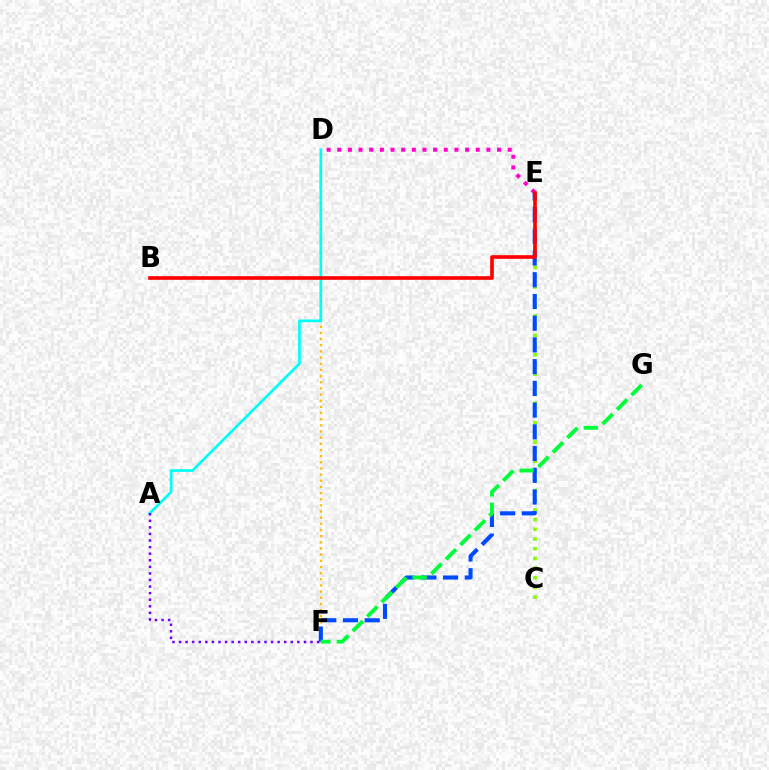{('D', 'F'): [{'color': '#ffbd00', 'line_style': 'dotted', 'thickness': 1.67}], ('C', 'E'): [{'color': '#84ff00', 'line_style': 'dotted', 'thickness': 2.63}], ('A', 'D'): [{'color': '#00fff6', 'line_style': 'solid', 'thickness': 1.95}], ('E', 'F'): [{'color': '#004bff', 'line_style': 'dashed', 'thickness': 2.95}], ('F', 'G'): [{'color': '#00ff39', 'line_style': 'dashed', 'thickness': 2.78}], ('D', 'E'): [{'color': '#ff00cf', 'line_style': 'dotted', 'thickness': 2.89}], ('A', 'F'): [{'color': '#7200ff', 'line_style': 'dotted', 'thickness': 1.79}], ('B', 'E'): [{'color': '#ff0000', 'line_style': 'solid', 'thickness': 2.62}]}